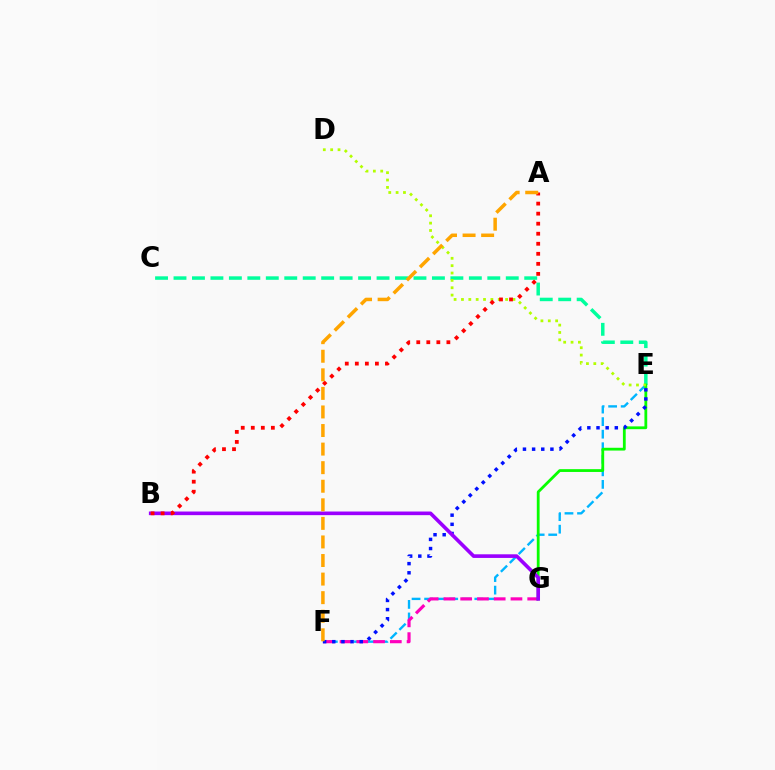{('C', 'E'): [{'color': '#00ff9d', 'line_style': 'dashed', 'thickness': 2.51}], ('E', 'F'): [{'color': '#00b5ff', 'line_style': 'dashed', 'thickness': 1.7}, {'color': '#0010ff', 'line_style': 'dotted', 'thickness': 2.49}], ('F', 'G'): [{'color': '#ff00bd', 'line_style': 'dashed', 'thickness': 2.28}], ('E', 'G'): [{'color': '#08ff00', 'line_style': 'solid', 'thickness': 2.01}], ('D', 'E'): [{'color': '#b3ff00', 'line_style': 'dotted', 'thickness': 2.0}], ('B', 'G'): [{'color': '#9b00ff', 'line_style': 'solid', 'thickness': 2.61}], ('A', 'B'): [{'color': '#ff0000', 'line_style': 'dotted', 'thickness': 2.73}], ('A', 'F'): [{'color': '#ffa500', 'line_style': 'dashed', 'thickness': 2.52}]}